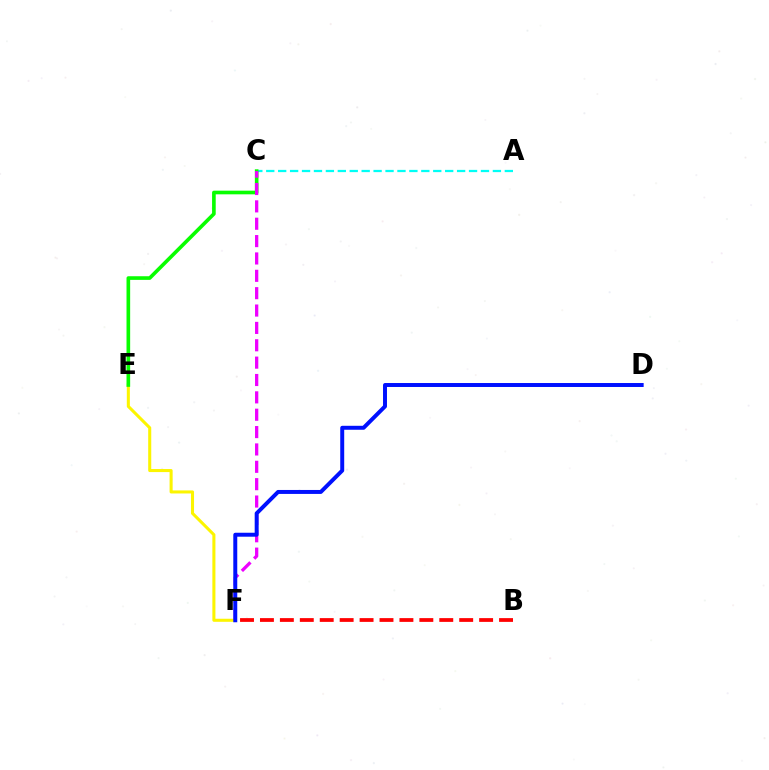{('E', 'F'): [{'color': '#fcf500', 'line_style': 'solid', 'thickness': 2.2}], ('B', 'F'): [{'color': '#ff0000', 'line_style': 'dashed', 'thickness': 2.71}], ('A', 'C'): [{'color': '#00fff6', 'line_style': 'dashed', 'thickness': 1.62}], ('C', 'E'): [{'color': '#08ff00', 'line_style': 'solid', 'thickness': 2.63}], ('C', 'F'): [{'color': '#ee00ff', 'line_style': 'dashed', 'thickness': 2.36}], ('D', 'F'): [{'color': '#0010ff', 'line_style': 'solid', 'thickness': 2.85}]}